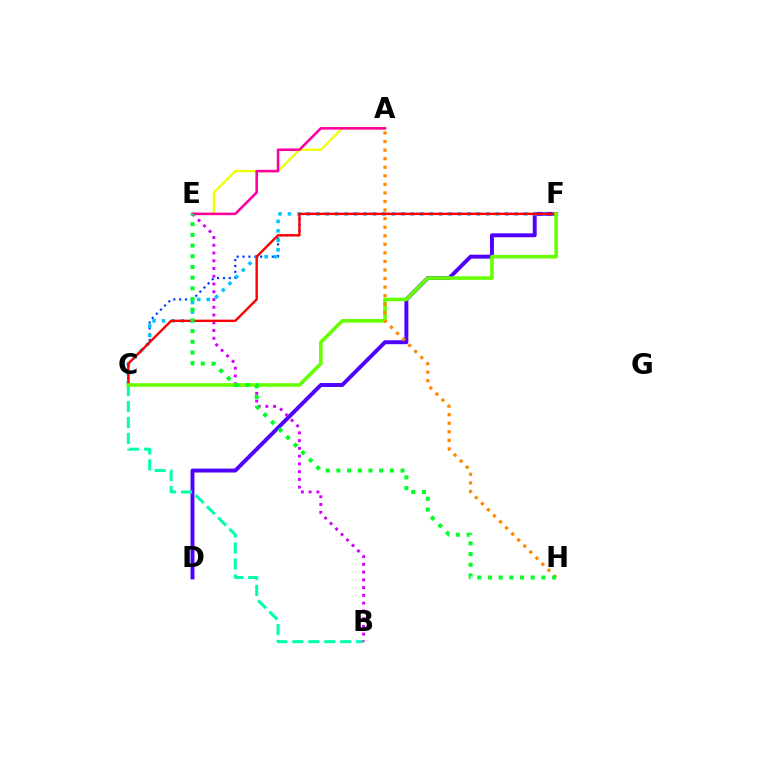{('A', 'E'): [{'color': '#eeff00', 'line_style': 'solid', 'thickness': 1.6}, {'color': '#ff00a0', 'line_style': 'solid', 'thickness': 1.85}], ('D', 'F'): [{'color': '#4f00ff', 'line_style': 'solid', 'thickness': 2.83}], ('C', 'F'): [{'color': '#003fff', 'line_style': 'dotted', 'thickness': 1.59}, {'color': '#00c7ff', 'line_style': 'dotted', 'thickness': 2.57}, {'color': '#ff0000', 'line_style': 'solid', 'thickness': 1.72}, {'color': '#66ff00', 'line_style': 'solid', 'thickness': 2.58}], ('B', 'C'): [{'color': '#00ffaf', 'line_style': 'dashed', 'thickness': 2.17}], ('B', 'E'): [{'color': '#d600ff', 'line_style': 'dotted', 'thickness': 2.11}], ('A', 'H'): [{'color': '#ff8800', 'line_style': 'dotted', 'thickness': 2.33}], ('E', 'H'): [{'color': '#00ff27', 'line_style': 'dotted', 'thickness': 2.91}]}